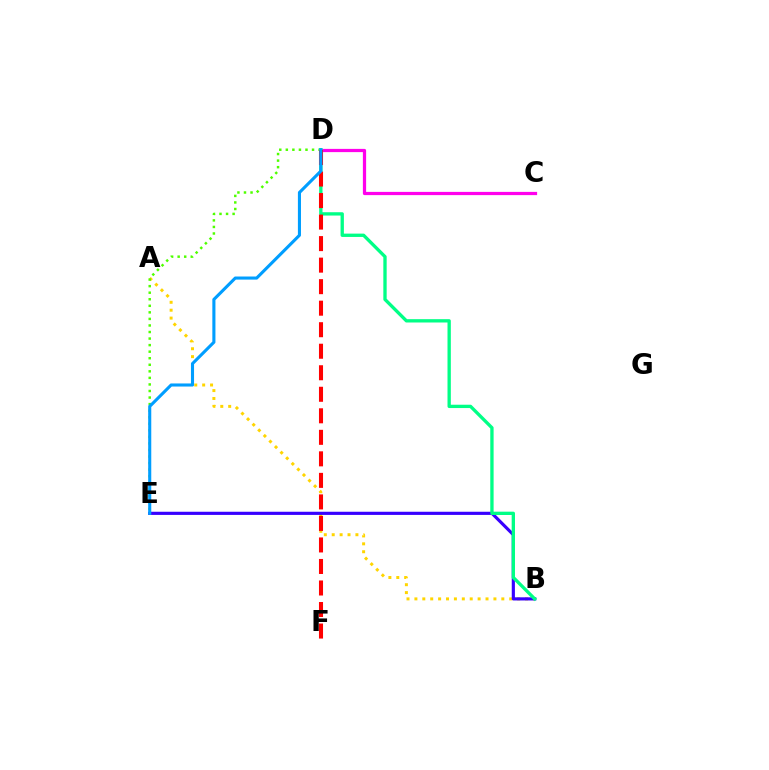{('A', 'B'): [{'color': '#ffd500', 'line_style': 'dotted', 'thickness': 2.15}], ('D', 'E'): [{'color': '#4fff00', 'line_style': 'dotted', 'thickness': 1.78}, {'color': '#009eff', 'line_style': 'solid', 'thickness': 2.22}], ('C', 'D'): [{'color': '#ff00ed', 'line_style': 'solid', 'thickness': 2.33}], ('B', 'E'): [{'color': '#3700ff', 'line_style': 'solid', 'thickness': 2.27}], ('B', 'D'): [{'color': '#00ff86', 'line_style': 'solid', 'thickness': 2.39}], ('D', 'F'): [{'color': '#ff0000', 'line_style': 'dashed', 'thickness': 2.92}]}